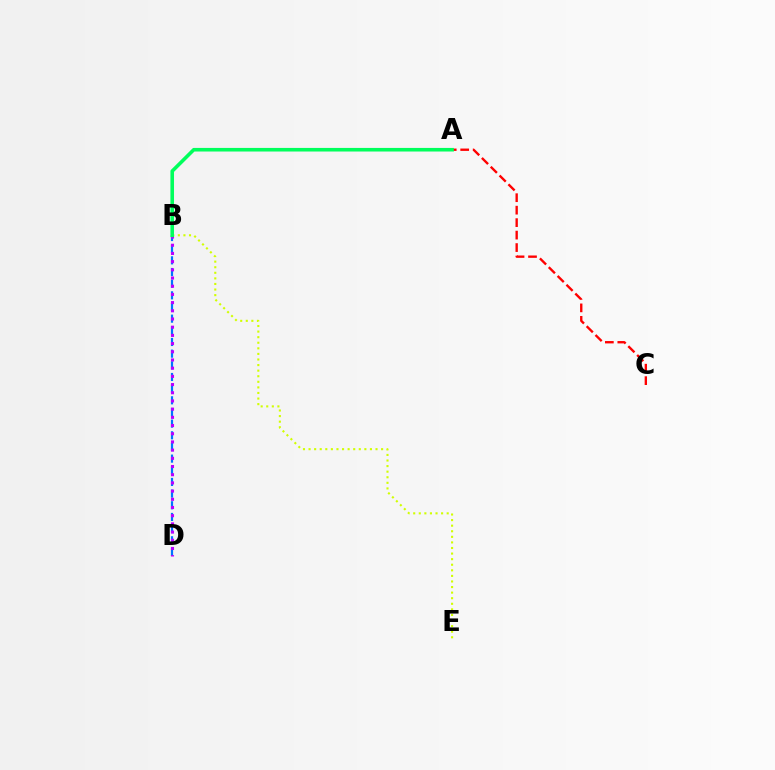{('A', 'C'): [{'color': '#ff0000', 'line_style': 'dashed', 'thickness': 1.69}], ('B', 'D'): [{'color': '#0074ff', 'line_style': 'dashed', 'thickness': 1.58}, {'color': '#b900ff', 'line_style': 'dotted', 'thickness': 2.23}], ('B', 'E'): [{'color': '#d1ff00', 'line_style': 'dotted', 'thickness': 1.52}], ('A', 'B'): [{'color': '#00ff5c', 'line_style': 'solid', 'thickness': 2.58}]}